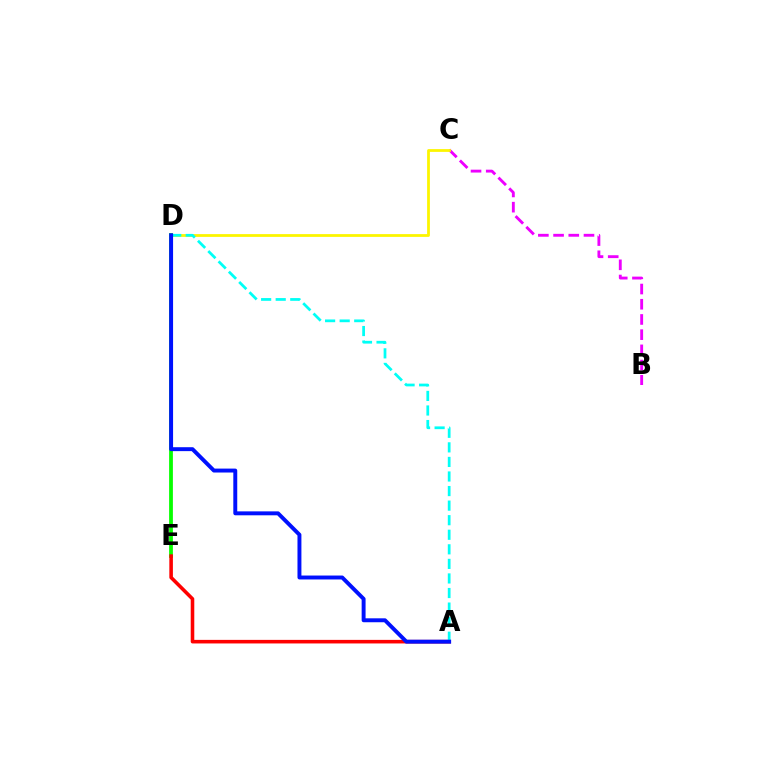{('B', 'C'): [{'color': '#ee00ff', 'line_style': 'dashed', 'thickness': 2.07}], ('C', 'D'): [{'color': '#fcf500', 'line_style': 'solid', 'thickness': 2.0}], ('D', 'E'): [{'color': '#08ff00', 'line_style': 'solid', 'thickness': 2.72}], ('A', 'E'): [{'color': '#ff0000', 'line_style': 'solid', 'thickness': 2.57}], ('A', 'D'): [{'color': '#00fff6', 'line_style': 'dashed', 'thickness': 1.98}, {'color': '#0010ff', 'line_style': 'solid', 'thickness': 2.83}]}